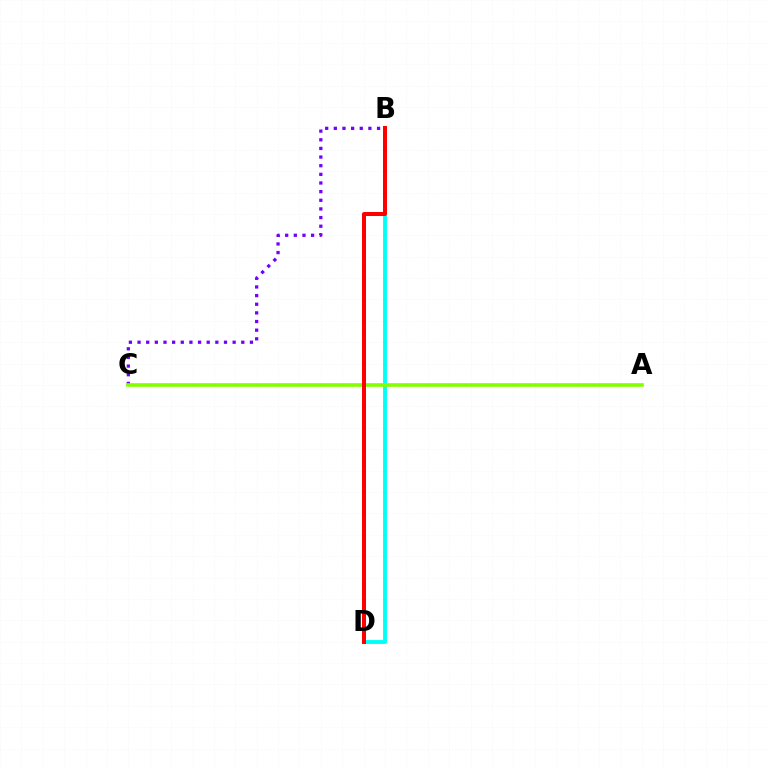{('B', 'C'): [{'color': '#7200ff', 'line_style': 'dotted', 'thickness': 2.35}], ('B', 'D'): [{'color': '#00fff6', 'line_style': 'solid', 'thickness': 2.8}, {'color': '#ff0000', 'line_style': 'solid', 'thickness': 2.88}], ('A', 'C'): [{'color': '#84ff00', 'line_style': 'solid', 'thickness': 2.62}]}